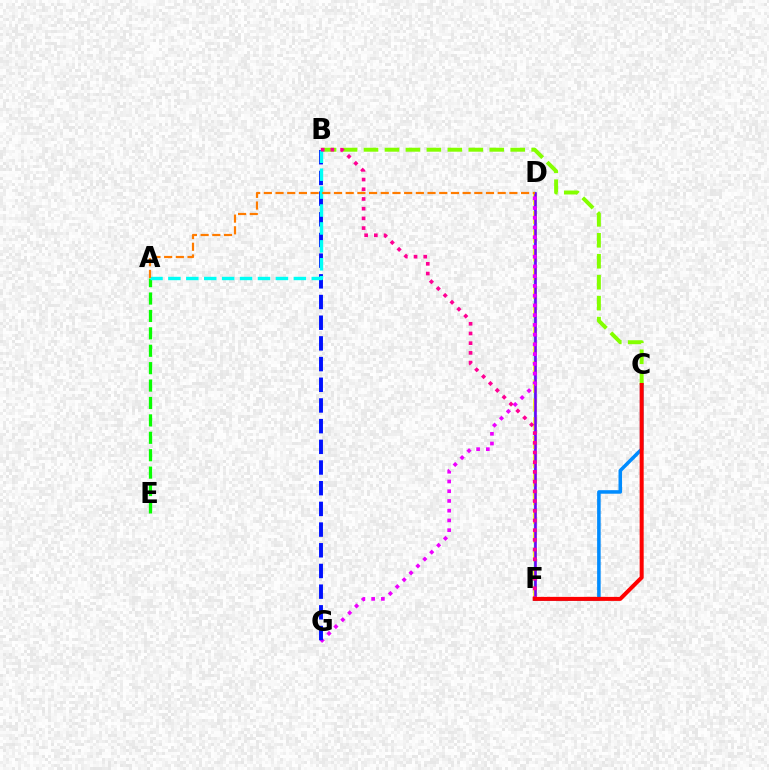{('A', 'E'): [{'color': '#08ff00', 'line_style': 'dashed', 'thickness': 2.36}], ('D', 'F'): [{'color': '#00ff74', 'line_style': 'solid', 'thickness': 1.69}, {'color': '#fcf500', 'line_style': 'dashed', 'thickness': 2.55}, {'color': '#7200ff', 'line_style': 'solid', 'thickness': 1.85}], ('D', 'G'): [{'color': '#ee00ff', 'line_style': 'dotted', 'thickness': 2.65}], ('B', 'C'): [{'color': '#84ff00', 'line_style': 'dashed', 'thickness': 2.85}], ('B', 'G'): [{'color': '#0010ff', 'line_style': 'dashed', 'thickness': 2.81}], ('A', 'B'): [{'color': '#00fff6', 'line_style': 'dashed', 'thickness': 2.43}], ('B', 'F'): [{'color': '#ff0094', 'line_style': 'dotted', 'thickness': 2.64}], ('C', 'F'): [{'color': '#008cff', 'line_style': 'solid', 'thickness': 2.55}, {'color': '#ff0000', 'line_style': 'solid', 'thickness': 2.89}], ('A', 'D'): [{'color': '#ff7c00', 'line_style': 'dashed', 'thickness': 1.59}]}